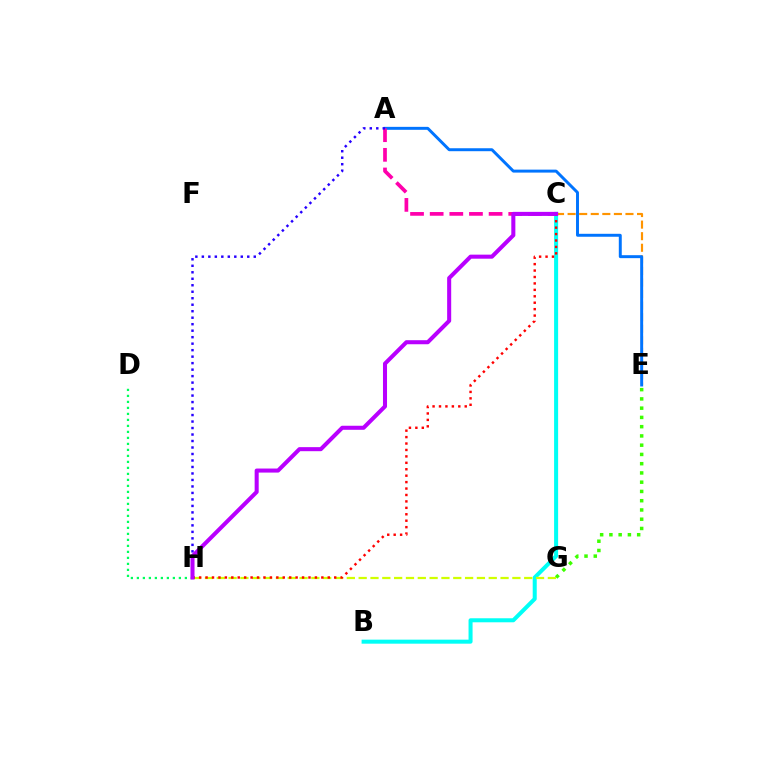{('E', 'G'): [{'color': '#3dff00', 'line_style': 'dotted', 'thickness': 2.51}], ('B', 'C'): [{'color': '#00fff6', 'line_style': 'solid', 'thickness': 2.9}], ('C', 'E'): [{'color': '#ff9400', 'line_style': 'dashed', 'thickness': 1.57}], ('A', 'E'): [{'color': '#0074ff', 'line_style': 'solid', 'thickness': 2.13}], ('G', 'H'): [{'color': '#d1ff00', 'line_style': 'dashed', 'thickness': 1.61}], ('A', 'C'): [{'color': '#ff00ac', 'line_style': 'dashed', 'thickness': 2.67}], ('D', 'H'): [{'color': '#00ff5c', 'line_style': 'dotted', 'thickness': 1.63}], ('A', 'H'): [{'color': '#2500ff', 'line_style': 'dotted', 'thickness': 1.76}], ('C', 'H'): [{'color': '#ff0000', 'line_style': 'dotted', 'thickness': 1.75}, {'color': '#b900ff', 'line_style': 'solid', 'thickness': 2.91}]}